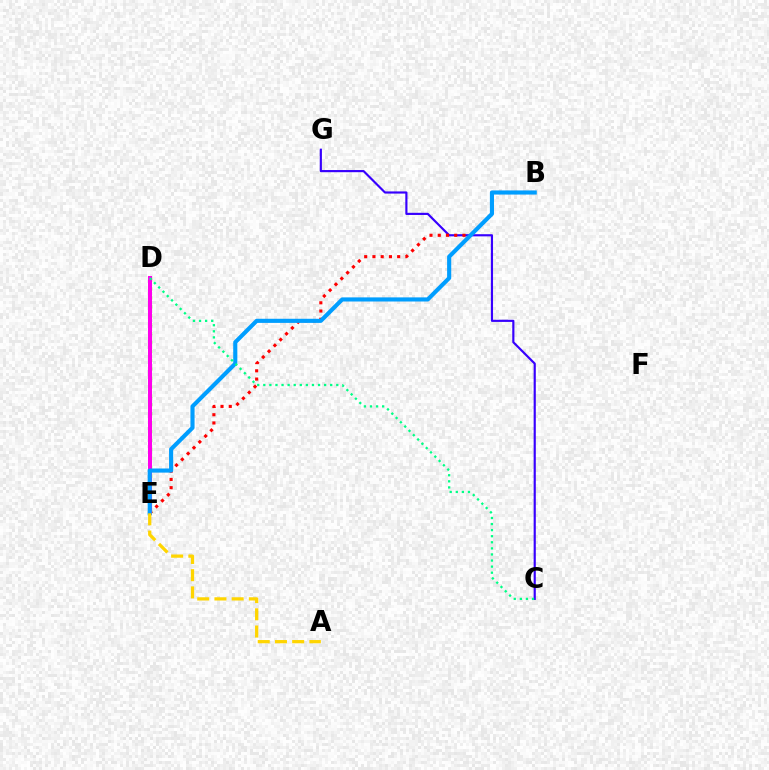{('C', 'G'): [{'color': '#3700ff', 'line_style': 'solid', 'thickness': 1.56}], ('B', 'E'): [{'color': '#ff0000', 'line_style': 'dotted', 'thickness': 2.24}, {'color': '#009eff', 'line_style': 'solid', 'thickness': 2.97}], ('D', 'E'): [{'color': '#4fff00', 'line_style': 'dotted', 'thickness': 2.42}, {'color': '#ff00ed', 'line_style': 'solid', 'thickness': 2.87}], ('A', 'E'): [{'color': '#ffd500', 'line_style': 'dashed', 'thickness': 2.34}], ('C', 'D'): [{'color': '#00ff86', 'line_style': 'dotted', 'thickness': 1.65}]}